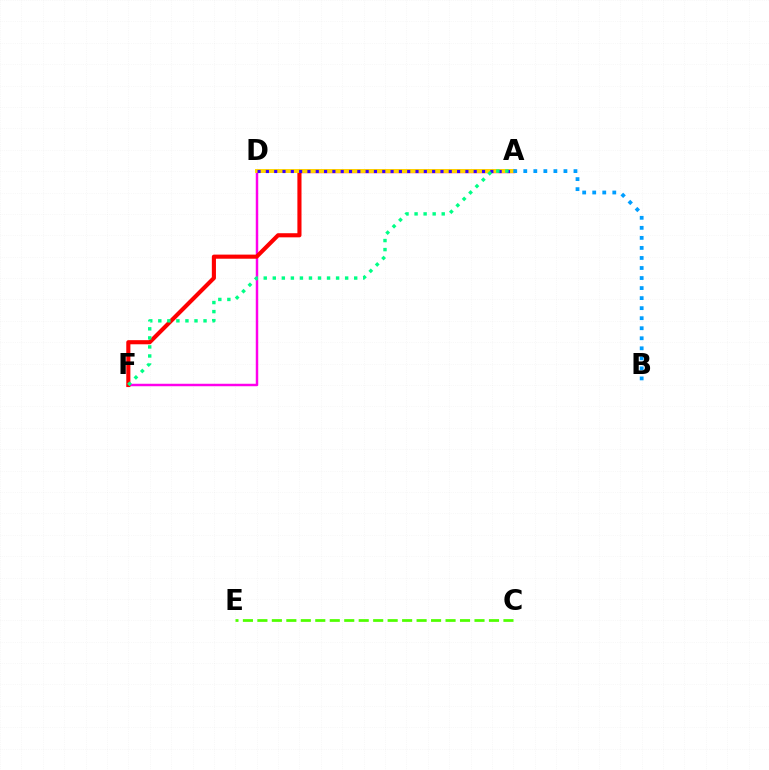{('D', 'F'): [{'color': '#ff00ed', 'line_style': 'solid', 'thickness': 1.78}], ('A', 'F'): [{'color': '#ff0000', 'line_style': 'solid', 'thickness': 2.96}, {'color': '#00ff86', 'line_style': 'dotted', 'thickness': 2.46}], ('C', 'E'): [{'color': '#4fff00', 'line_style': 'dashed', 'thickness': 1.97}], ('A', 'D'): [{'color': '#ffd500', 'line_style': 'solid', 'thickness': 2.84}, {'color': '#3700ff', 'line_style': 'dotted', 'thickness': 2.26}], ('A', 'B'): [{'color': '#009eff', 'line_style': 'dotted', 'thickness': 2.73}]}